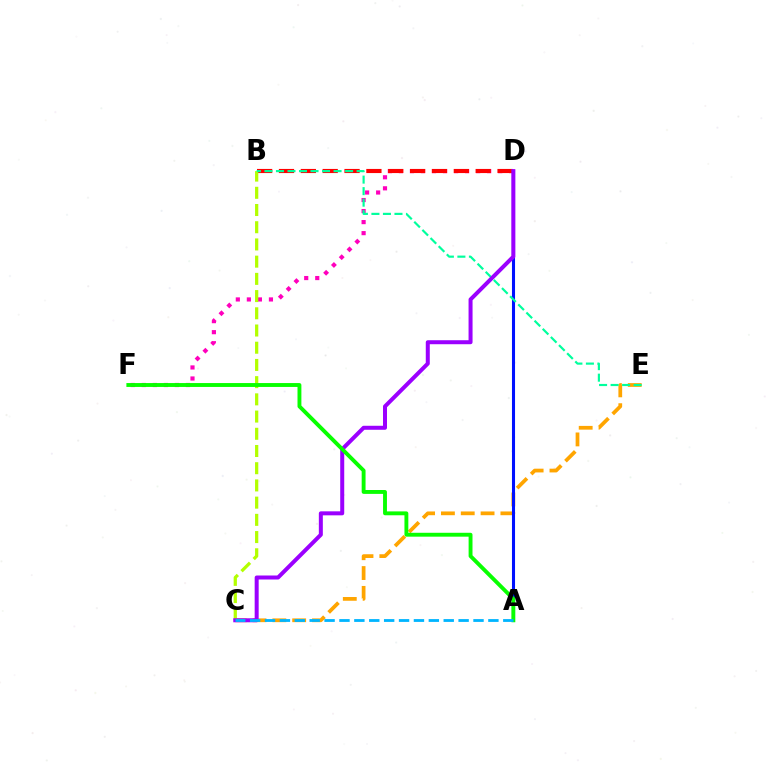{('D', 'F'): [{'color': '#ff00bd', 'line_style': 'dotted', 'thickness': 3.0}], ('C', 'E'): [{'color': '#ffa500', 'line_style': 'dashed', 'thickness': 2.69}], ('B', 'D'): [{'color': '#ff0000', 'line_style': 'dashed', 'thickness': 2.97}], ('A', 'D'): [{'color': '#0010ff', 'line_style': 'solid', 'thickness': 2.21}], ('B', 'C'): [{'color': '#b3ff00', 'line_style': 'dashed', 'thickness': 2.34}], ('B', 'E'): [{'color': '#00ff9d', 'line_style': 'dashed', 'thickness': 1.57}], ('C', 'D'): [{'color': '#9b00ff', 'line_style': 'solid', 'thickness': 2.88}], ('A', 'F'): [{'color': '#08ff00', 'line_style': 'solid', 'thickness': 2.79}], ('A', 'C'): [{'color': '#00b5ff', 'line_style': 'dashed', 'thickness': 2.02}]}